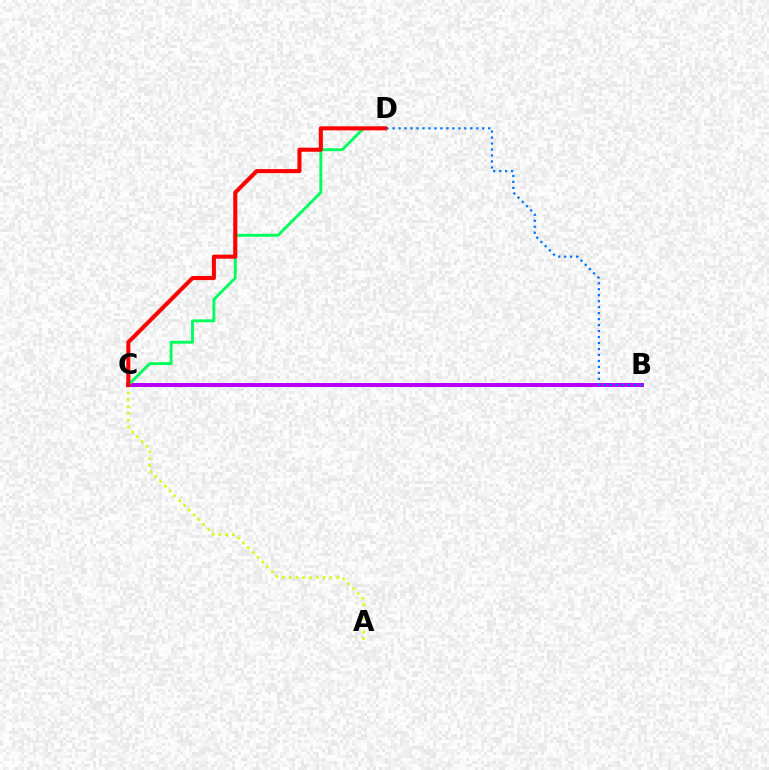{('B', 'C'): [{'color': '#b900ff', 'line_style': 'solid', 'thickness': 2.87}], ('B', 'D'): [{'color': '#0074ff', 'line_style': 'dotted', 'thickness': 1.62}], ('C', 'D'): [{'color': '#00ff5c', 'line_style': 'solid', 'thickness': 2.08}, {'color': '#ff0000', 'line_style': 'solid', 'thickness': 2.92}], ('A', 'C'): [{'color': '#d1ff00', 'line_style': 'dotted', 'thickness': 1.84}]}